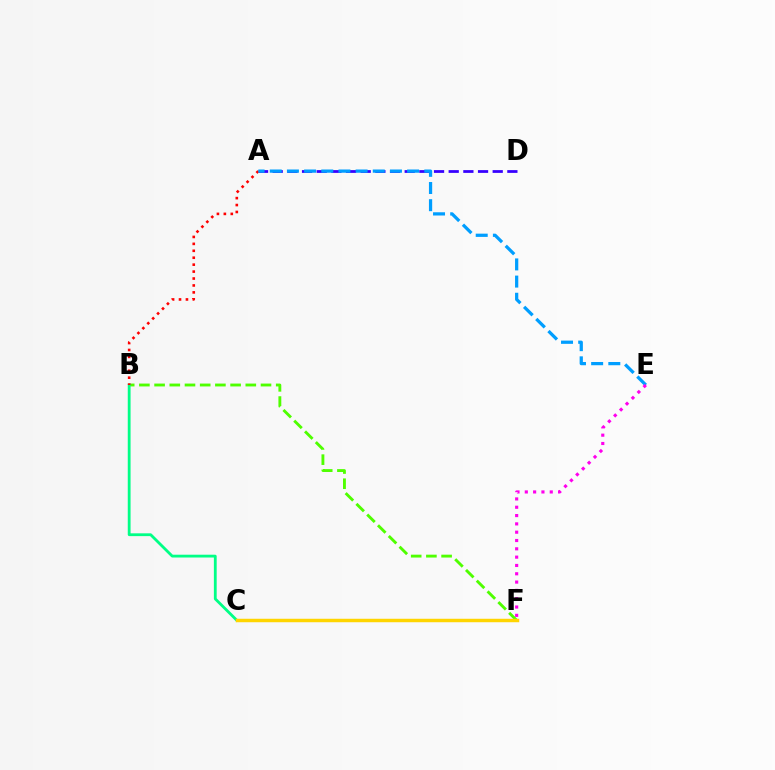{('B', 'F'): [{'color': '#4fff00', 'line_style': 'dashed', 'thickness': 2.07}], ('B', 'C'): [{'color': '#00ff86', 'line_style': 'solid', 'thickness': 2.02}], ('A', 'D'): [{'color': '#3700ff', 'line_style': 'dashed', 'thickness': 1.99}], ('A', 'B'): [{'color': '#ff0000', 'line_style': 'dotted', 'thickness': 1.88}], ('A', 'E'): [{'color': '#009eff', 'line_style': 'dashed', 'thickness': 2.33}], ('C', 'F'): [{'color': '#ffd500', 'line_style': 'solid', 'thickness': 2.49}], ('E', 'F'): [{'color': '#ff00ed', 'line_style': 'dotted', 'thickness': 2.26}]}